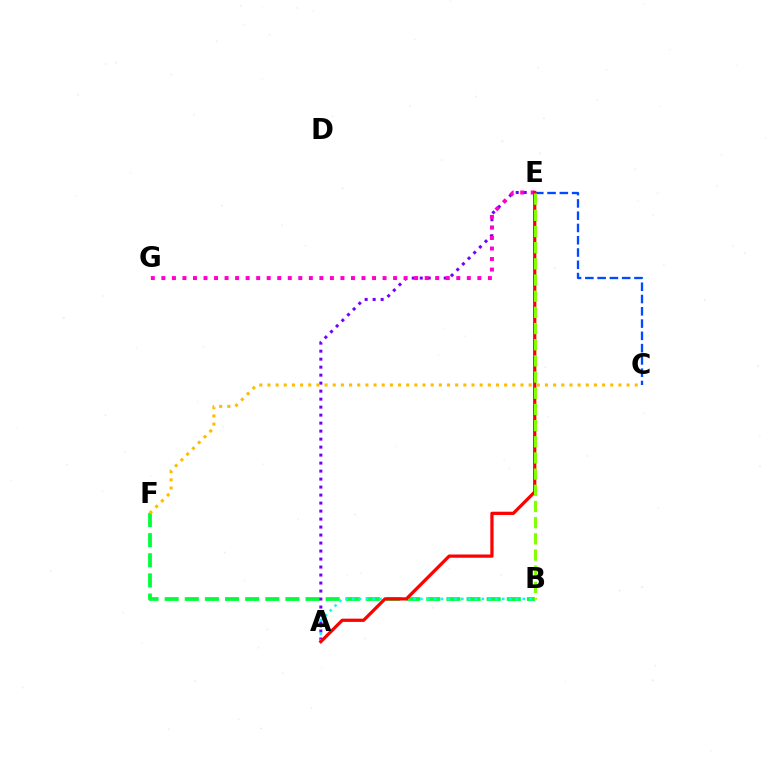{('B', 'F'): [{'color': '#00ff39', 'line_style': 'dashed', 'thickness': 2.73}], ('A', 'E'): [{'color': '#7200ff', 'line_style': 'dotted', 'thickness': 2.17}, {'color': '#ff0000', 'line_style': 'solid', 'thickness': 2.33}], ('E', 'G'): [{'color': '#ff00cf', 'line_style': 'dotted', 'thickness': 2.86}], ('C', 'E'): [{'color': '#004bff', 'line_style': 'dashed', 'thickness': 1.67}], ('A', 'B'): [{'color': '#00fff6', 'line_style': 'dotted', 'thickness': 1.85}], ('B', 'E'): [{'color': '#84ff00', 'line_style': 'dashed', 'thickness': 2.2}], ('C', 'F'): [{'color': '#ffbd00', 'line_style': 'dotted', 'thickness': 2.22}]}